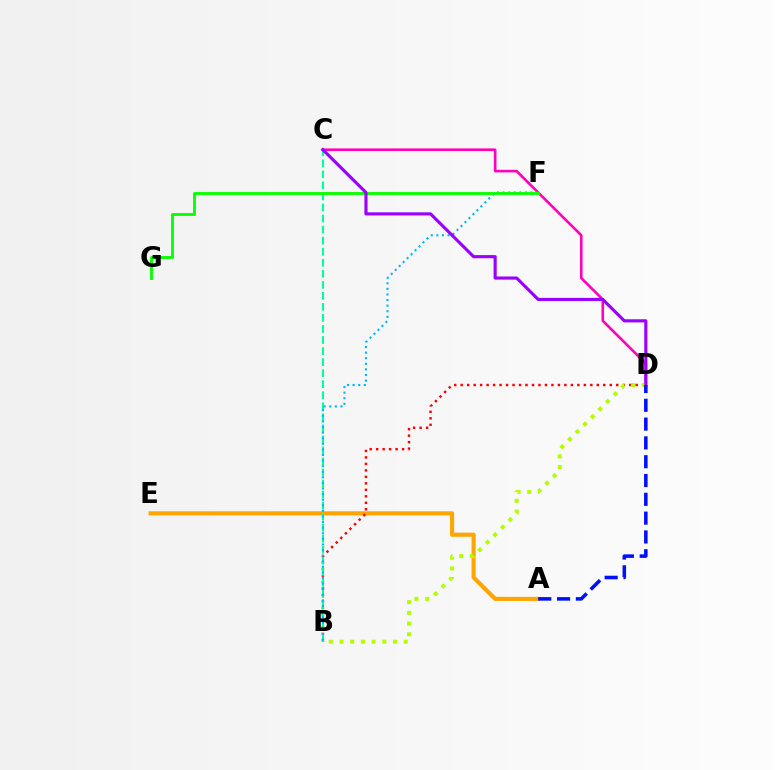{('A', 'E'): [{'color': '#ffa500', 'line_style': 'solid', 'thickness': 2.96}], ('B', 'D'): [{'color': '#ff0000', 'line_style': 'dotted', 'thickness': 1.76}, {'color': '#b3ff00', 'line_style': 'dotted', 'thickness': 2.91}], ('B', 'C'): [{'color': '#00ff9d', 'line_style': 'dashed', 'thickness': 1.5}], ('C', 'D'): [{'color': '#ff00bd', 'line_style': 'solid', 'thickness': 1.89}, {'color': '#9b00ff', 'line_style': 'solid', 'thickness': 2.26}], ('B', 'F'): [{'color': '#00b5ff', 'line_style': 'dotted', 'thickness': 1.52}], ('F', 'G'): [{'color': '#08ff00', 'line_style': 'solid', 'thickness': 2.07}], ('A', 'D'): [{'color': '#0010ff', 'line_style': 'dashed', 'thickness': 2.55}]}